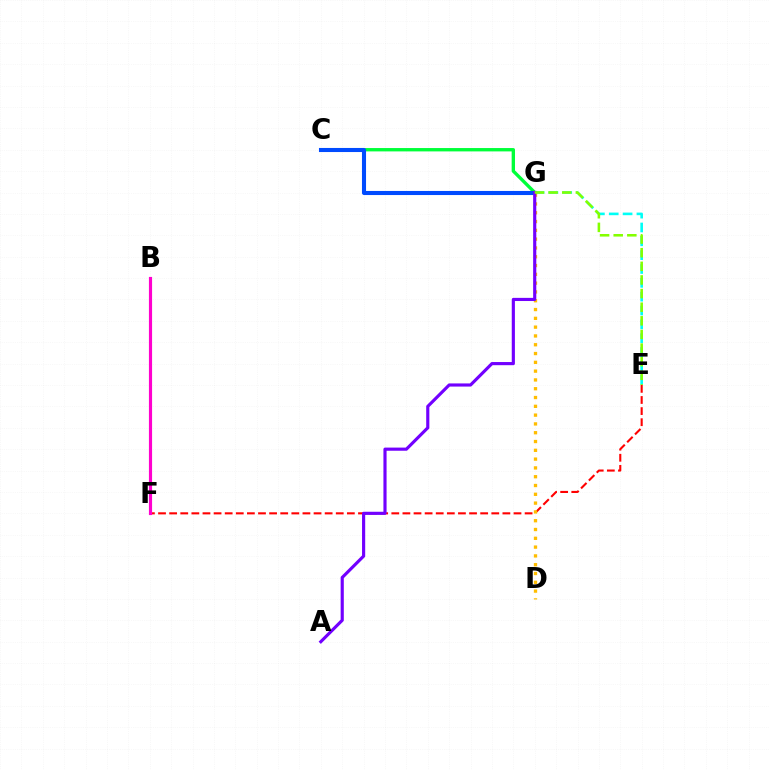{('E', 'F'): [{'color': '#ff0000', 'line_style': 'dashed', 'thickness': 1.51}], ('C', 'G'): [{'color': '#00ff39', 'line_style': 'solid', 'thickness': 2.41}, {'color': '#004bff', 'line_style': 'solid', 'thickness': 2.93}], ('E', 'G'): [{'color': '#00fff6', 'line_style': 'dashed', 'thickness': 1.88}, {'color': '#84ff00', 'line_style': 'dashed', 'thickness': 1.85}], ('D', 'G'): [{'color': '#ffbd00', 'line_style': 'dotted', 'thickness': 2.39}], ('A', 'G'): [{'color': '#7200ff', 'line_style': 'solid', 'thickness': 2.27}], ('B', 'F'): [{'color': '#ff00cf', 'line_style': 'solid', 'thickness': 2.27}]}